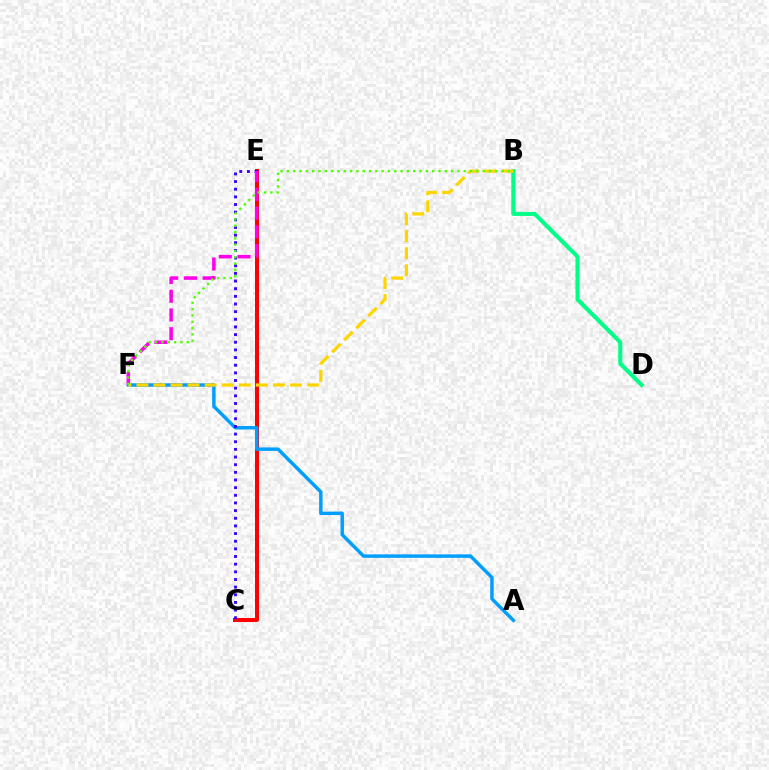{('C', 'E'): [{'color': '#ff0000', 'line_style': 'solid', 'thickness': 2.89}, {'color': '#3700ff', 'line_style': 'dotted', 'thickness': 2.08}], ('A', 'F'): [{'color': '#009eff', 'line_style': 'solid', 'thickness': 2.49}], ('B', 'D'): [{'color': '#00ff86', 'line_style': 'solid', 'thickness': 2.93}], ('E', 'F'): [{'color': '#ff00ed', 'line_style': 'dashed', 'thickness': 2.55}], ('B', 'F'): [{'color': '#ffd500', 'line_style': 'dashed', 'thickness': 2.32}, {'color': '#4fff00', 'line_style': 'dotted', 'thickness': 1.72}]}